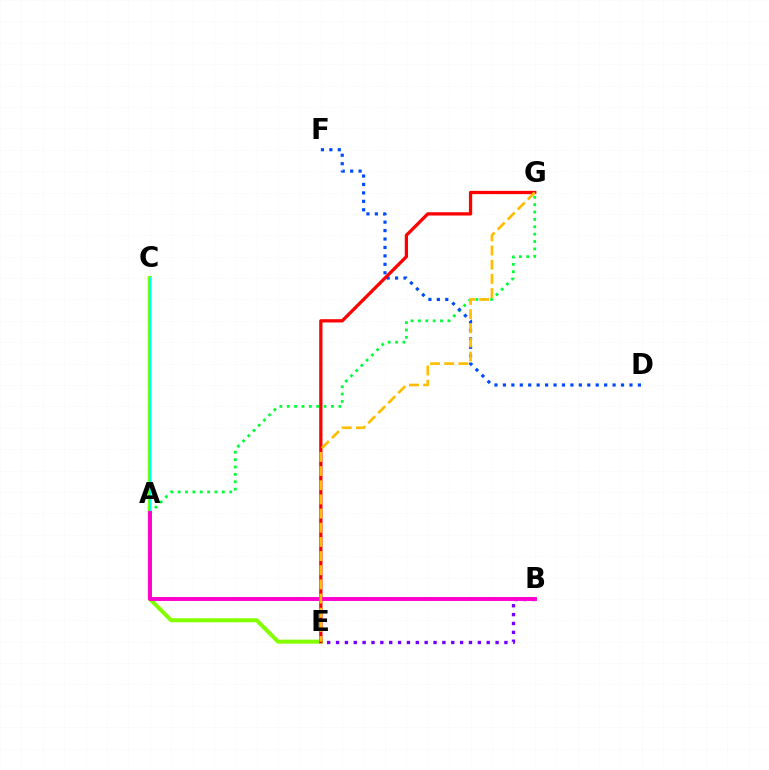{('C', 'E'): [{'color': '#84ff00', 'line_style': 'solid', 'thickness': 2.91}], ('A', 'G'): [{'color': '#00ff39', 'line_style': 'dotted', 'thickness': 2.0}], ('D', 'F'): [{'color': '#004bff', 'line_style': 'dotted', 'thickness': 2.29}], ('E', 'G'): [{'color': '#ff0000', 'line_style': 'solid', 'thickness': 2.36}, {'color': '#ffbd00', 'line_style': 'dashed', 'thickness': 1.92}], ('B', 'E'): [{'color': '#7200ff', 'line_style': 'dotted', 'thickness': 2.41}], ('A', 'C'): [{'color': '#00fff6', 'line_style': 'solid', 'thickness': 1.52}], ('A', 'B'): [{'color': '#ff00cf', 'line_style': 'solid', 'thickness': 2.82}]}